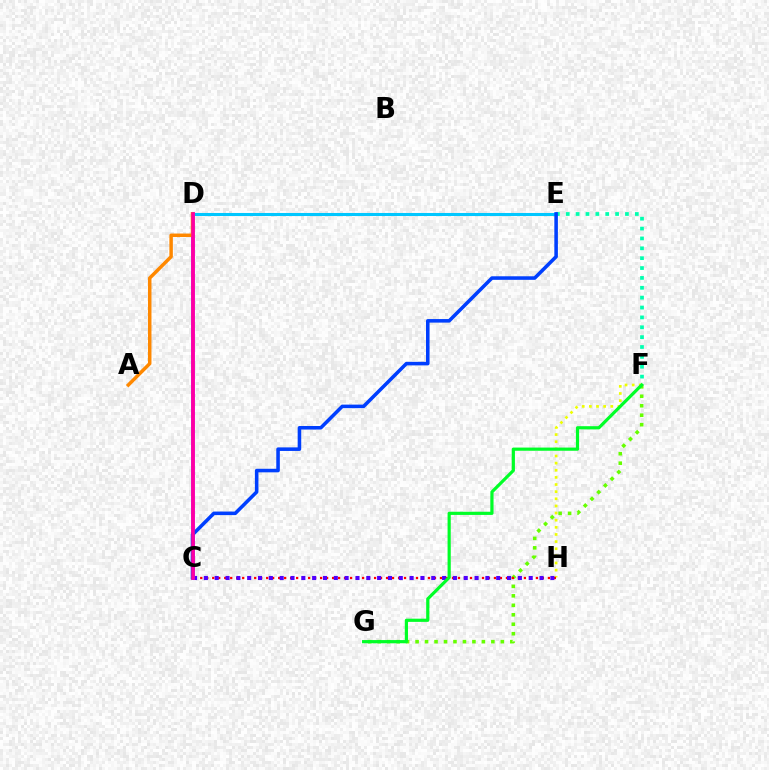{('E', 'F'): [{'color': '#00ffaf', 'line_style': 'dotted', 'thickness': 2.68}], ('F', 'G'): [{'color': '#66ff00', 'line_style': 'dotted', 'thickness': 2.57}, {'color': '#00ff27', 'line_style': 'solid', 'thickness': 2.29}], ('F', 'H'): [{'color': '#eeff00', 'line_style': 'dotted', 'thickness': 1.94}], ('C', 'H'): [{'color': '#ff0000', 'line_style': 'dotted', 'thickness': 1.63}, {'color': '#4f00ff', 'line_style': 'dotted', 'thickness': 2.94}], ('D', 'E'): [{'color': '#00c7ff', 'line_style': 'solid', 'thickness': 2.2}], ('C', 'D'): [{'color': '#d600ff', 'line_style': 'solid', 'thickness': 2.69}, {'color': '#ff00a0', 'line_style': 'solid', 'thickness': 2.52}], ('A', 'D'): [{'color': '#ff8800', 'line_style': 'solid', 'thickness': 2.51}], ('C', 'E'): [{'color': '#003fff', 'line_style': 'solid', 'thickness': 2.56}]}